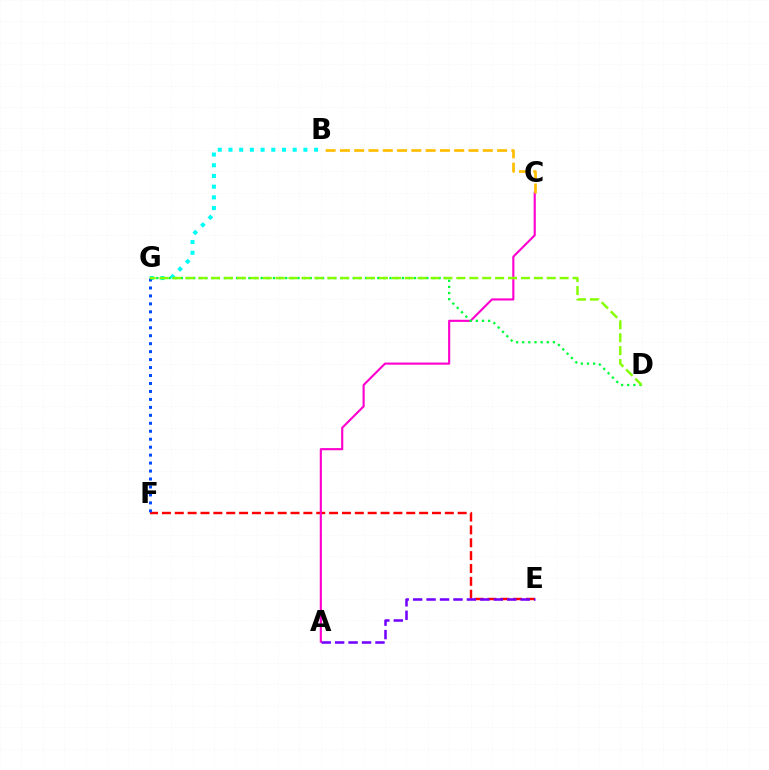{('E', 'F'): [{'color': '#ff0000', 'line_style': 'dashed', 'thickness': 1.75}], ('B', 'G'): [{'color': '#00fff6', 'line_style': 'dotted', 'thickness': 2.91}], ('A', 'C'): [{'color': '#ff00cf', 'line_style': 'solid', 'thickness': 1.54}], ('F', 'G'): [{'color': '#004bff', 'line_style': 'dotted', 'thickness': 2.16}], ('A', 'E'): [{'color': '#7200ff', 'line_style': 'dashed', 'thickness': 1.83}], ('D', 'G'): [{'color': '#00ff39', 'line_style': 'dotted', 'thickness': 1.67}, {'color': '#84ff00', 'line_style': 'dashed', 'thickness': 1.75}], ('B', 'C'): [{'color': '#ffbd00', 'line_style': 'dashed', 'thickness': 1.94}]}